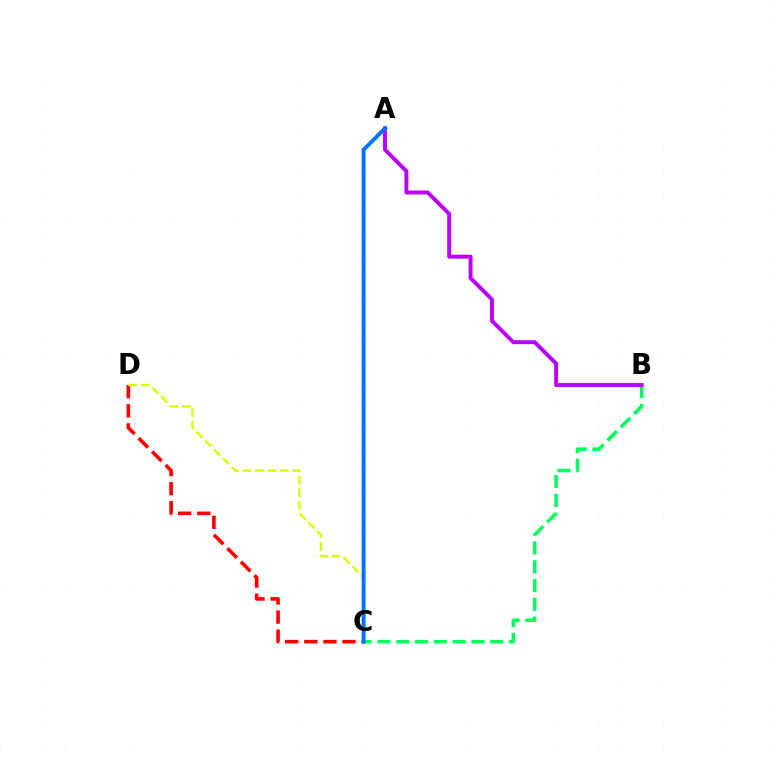{('B', 'C'): [{'color': '#00ff5c', 'line_style': 'dashed', 'thickness': 2.56}], ('A', 'B'): [{'color': '#b900ff', 'line_style': 'solid', 'thickness': 2.83}], ('C', 'D'): [{'color': '#ff0000', 'line_style': 'dashed', 'thickness': 2.6}, {'color': '#d1ff00', 'line_style': 'dashed', 'thickness': 1.69}], ('A', 'C'): [{'color': '#0074ff', 'line_style': 'solid', 'thickness': 2.82}]}